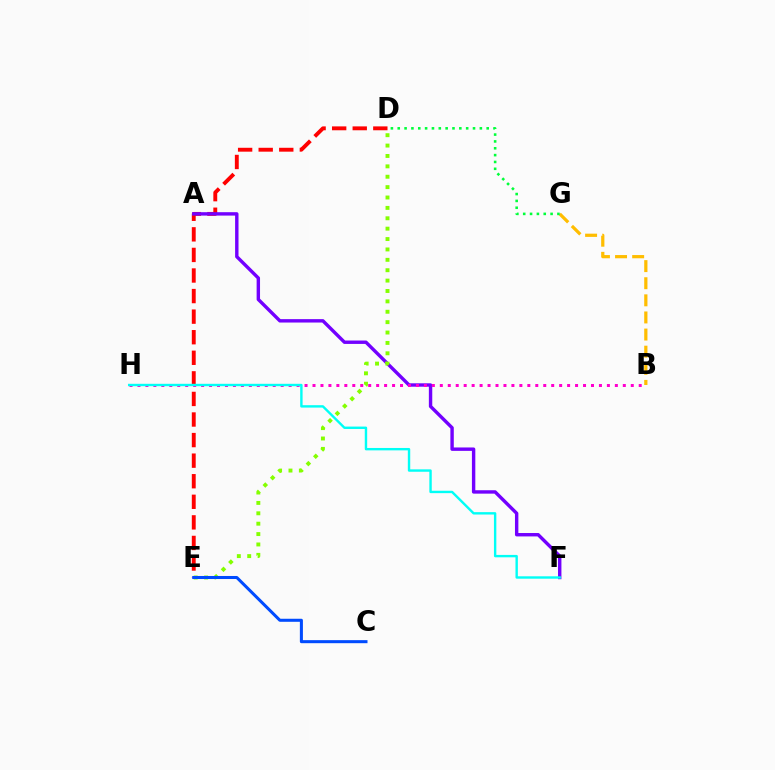{('D', 'E'): [{'color': '#ff0000', 'line_style': 'dashed', 'thickness': 2.79}, {'color': '#84ff00', 'line_style': 'dotted', 'thickness': 2.82}], ('A', 'F'): [{'color': '#7200ff', 'line_style': 'solid', 'thickness': 2.45}], ('B', 'H'): [{'color': '#ff00cf', 'line_style': 'dotted', 'thickness': 2.16}], ('F', 'H'): [{'color': '#00fff6', 'line_style': 'solid', 'thickness': 1.73}], ('B', 'G'): [{'color': '#ffbd00', 'line_style': 'dashed', 'thickness': 2.32}], ('D', 'G'): [{'color': '#00ff39', 'line_style': 'dotted', 'thickness': 1.86}], ('C', 'E'): [{'color': '#004bff', 'line_style': 'solid', 'thickness': 2.19}]}